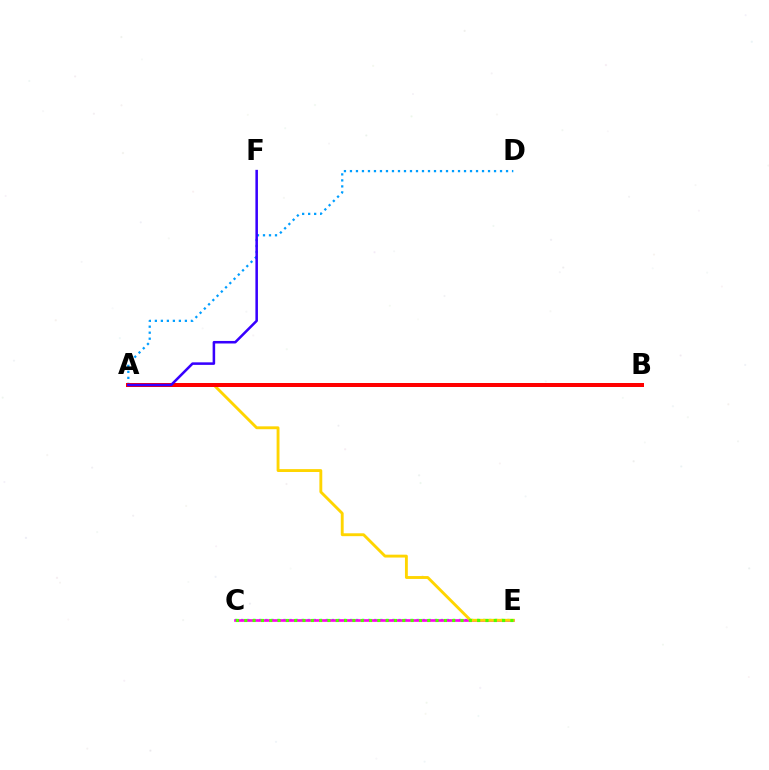{('C', 'E'): [{'color': '#00ff86', 'line_style': 'dotted', 'thickness': 1.64}, {'color': '#ff00ed', 'line_style': 'solid', 'thickness': 1.91}, {'color': '#4fff00', 'line_style': 'dotted', 'thickness': 2.26}], ('A', 'D'): [{'color': '#009eff', 'line_style': 'dotted', 'thickness': 1.63}], ('A', 'E'): [{'color': '#ffd500', 'line_style': 'solid', 'thickness': 2.07}], ('A', 'B'): [{'color': '#ff0000', 'line_style': 'solid', 'thickness': 2.88}], ('A', 'F'): [{'color': '#3700ff', 'line_style': 'solid', 'thickness': 1.83}]}